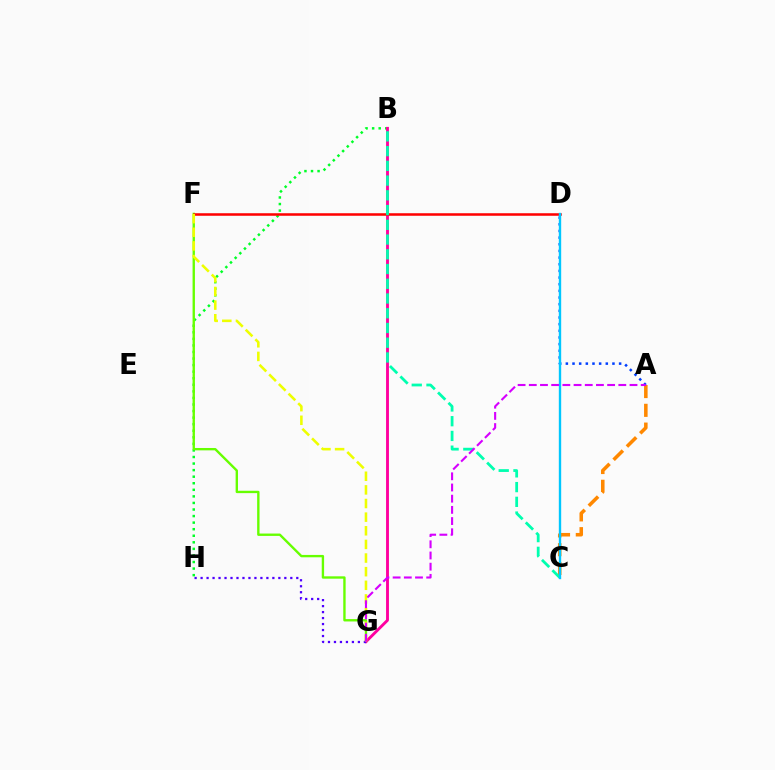{('A', 'C'): [{'color': '#ff8800', 'line_style': 'dashed', 'thickness': 2.55}], ('B', 'H'): [{'color': '#00ff27', 'line_style': 'dotted', 'thickness': 1.78}], ('F', 'G'): [{'color': '#66ff00', 'line_style': 'solid', 'thickness': 1.7}, {'color': '#eeff00', 'line_style': 'dashed', 'thickness': 1.85}], ('B', 'G'): [{'color': '#ff00a0', 'line_style': 'solid', 'thickness': 2.07}], ('A', 'D'): [{'color': '#003fff', 'line_style': 'dotted', 'thickness': 1.81}], ('G', 'H'): [{'color': '#4f00ff', 'line_style': 'dotted', 'thickness': 1.62}], ('D', 'F'): [{'color': '#ff0000', 'line_style': 'solid', 'thickness': 1.82}], ('B', 'C'): [{'color': '#00ffaf', 'line_style': 'dashed', 'thickness': 2.0}], ('C', 'D'): [{'color': '#00c7ff', 'line_style': 'solid', 'thickness': 1.71}], ('A', 'G'): [{'color': '#d600ff', 'line_style': 'dashed', 'thickness': 1.52}]}